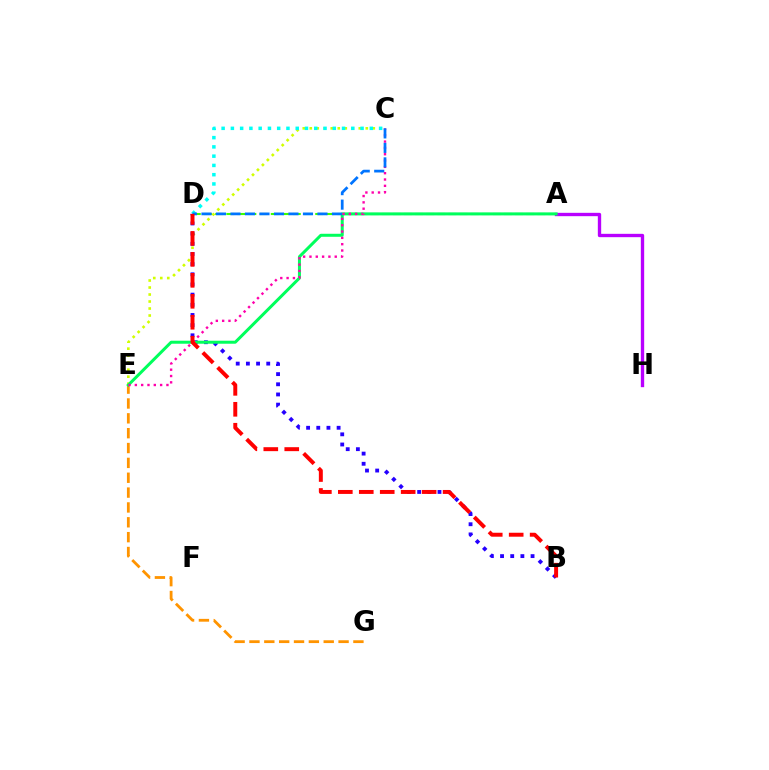{('A', 'H'): [{'color': '#b900ff', 'line_style': 'solid', 'thickness': 2.41}], ('C', 'E'): [{'color': '#d1ff00', 'line_style': 'dotted', 'thickness': 1.9}, {'color': '#ff00ac', 'line_style': 'dotted', 'thickness': 1.72}], ('E', 'G'): [{'color': '#ff9400', 'line_style': 'dashed', 'thickness': 2.02}], ('B', 'D'): [{'color': '#2500ff', 'line_style': 'dotted', 'thickness': 2.76}, {'color': '#ff0000', 'line_style': 'dashed', 'thickness': 2.85}], ('A', 'D'): [{'color': '#3dff00', 'line_style': 'dashed', 'thickness': 1.51}], ('A', 'E'): [{'color': '#00ff5c', 'line_style': 'solid', 'thickness': 2.17}], ('C', 'D'): [{'color': '#00fff6', 'line_style': 'dotted', 'thickness': 2.52}, {'color': '#0074ff', 'line_style': 'dashed', 'thickness': 1.97}]}